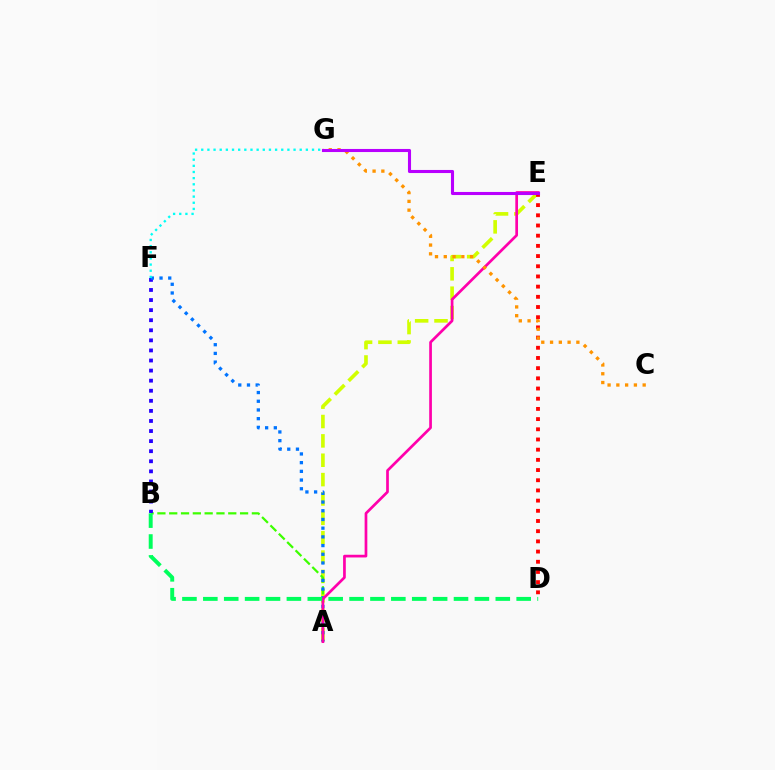{('A', 'E'): [{'color': '#d1ff00', 'line_style': 'dashed', 'thickness': 2.63}, {'color': '#ff00ac', 'line_style': 'solid', 'thickness': 1.95}], ('D', 'E'): [{'color': '#ff0000', 'line_style': 'dotted', 'thickness': 2.77}], ('A', 'B'): [{'color': '#3dff00', 'line_style': 'dashed', 'thickness': 1.6}], ('B', 'F'): [{'color': '#2500ff', 'line_style': 'dotted', 'thickness': 2.74}], ('A', 'F'): [{'color': '#0074ff', 'line_style': 'dotted', 'thickness': 2.36}], ('B', 'D'): [{'color': '#00ff5c', 'line_style': 'dashed', 'thickness': 2.84}], ('C', 'G'): [{'color': '#ff9400', 'line_style': 'dotted', 'thickness': 2.38}], ('F', 'G'): [{'color': '#00fff6', 'line_style': 'dotted', 'thickness': 1.67}], ('E', 'G'): [{'color': '#b900ff', 'line_style': 'solid', 'thickness': 2.22}]}